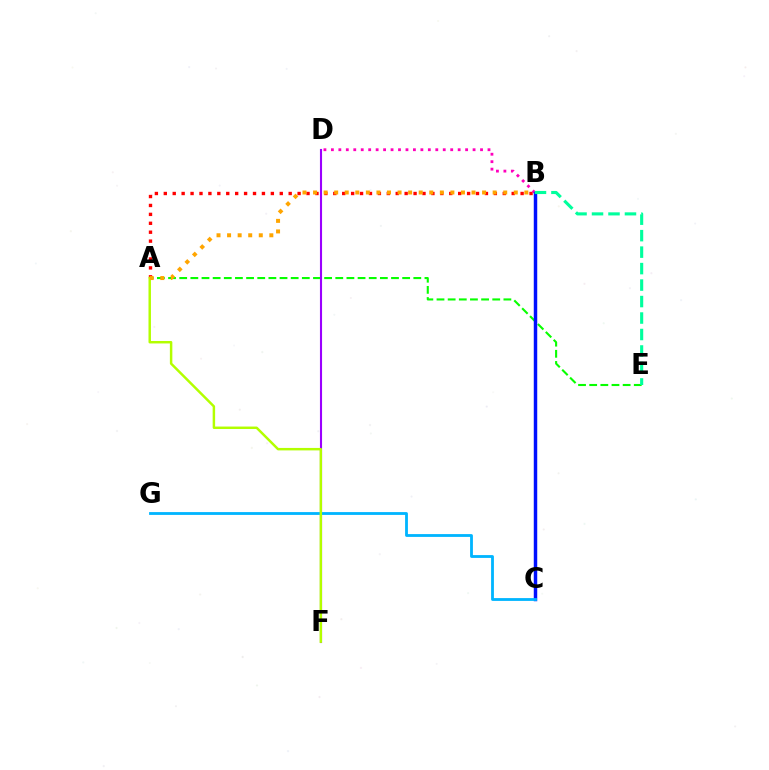{('A', 'B'): [{'color': '#ff0000', 'line_style': 'dotted', 'thickness': 2.42}, {'color': '#ffa500', 'line_style': 'dotted', 'thickness': 2.87}], ('A', 'E'): [{'color': '#08ff00', 'line_style': 'dashed', 'thickness': 1.51}], ('B', 'D'): [{'color': '#ff00bd', 'line_style': 'dotted', 'thickness': 2.03}], ('D', 'F'): [{'color': '#9b00ff', 'line_style': 'solid', 'thickness': 1.52}], ('B', 'C'): [{'color': '#0010ff', 'line_style': 'solid', 'thickness': 2.49}], ('B', 'E'): [{'color': '#00ff9d', 'line_style': 'dashed', 'thickness': 2.24}], ('C', 'G'): [{'color': '#00b5ff', 'line_style': 'solid', 'thickness': 2.02}], ('A', 'F'): [{'color': '#b3ff00', 'line_style': 'solid', 'thickness': 1.77}]}